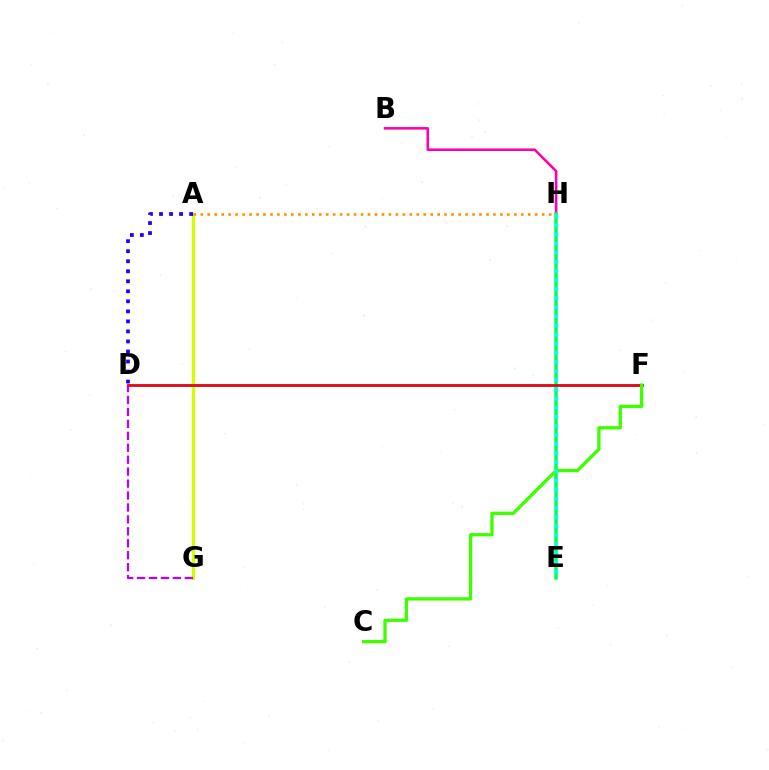{('A', 'G'): [{'color': '#d1ff00', 'line_style': 'solid', 'thickness': 2.36}], ('B', 'H'): [{'color': '#ff00ac', 'line_style': 'solid', 'thickness': 1.84}], ('E', 'H'): [{'color': '#00ff5c', 'line_style': 'solid', 'thickness': 2.52}, {'color': '#00fff6', 'line_style': 'dotted', 'thickness': 2.48}], ('A', 'H'): [{'color': '#ff9400', 'line_style': 'dotted', 'thickness': 1.89}], ('D', 'F'): [{'color': '#0074ff', 'line_style': 'solid', 'thickness': 1.85}, {'color': '#ff0000', 'line_style': 'solid', 'thickness': 1.82}], ('D', 'G'): [{'color': '#b900ff', 'line_style': 'dashed', 'thickness': 1.62}], ('A', 'D'): [{'color': '#2500ff', 'line_style': 'dotted', 'thickness': 2.72}], ('C', 'F'): [{'color': '#3dff00', 'line_style': 'solid', 'thickness': 2.37}]}